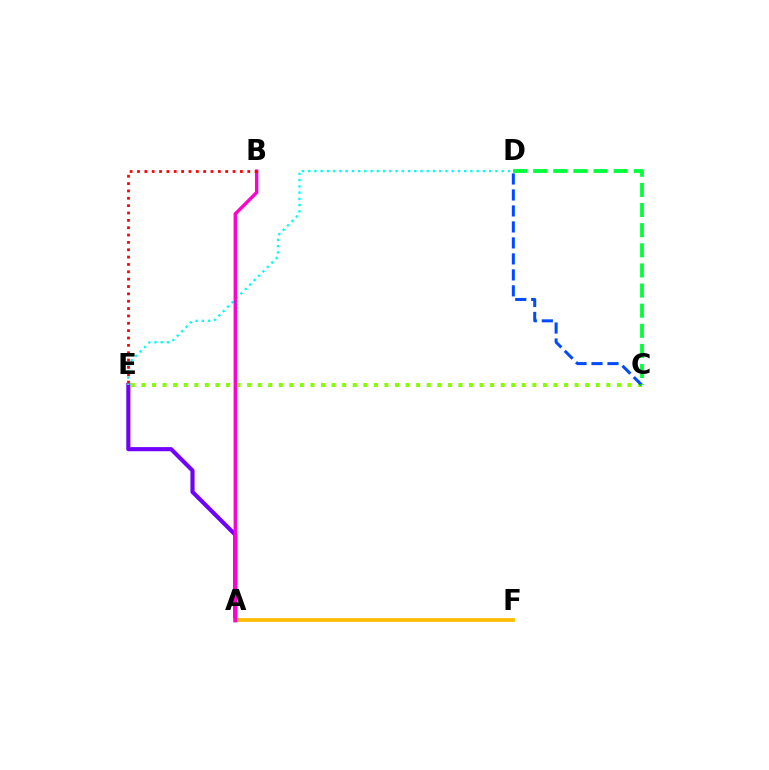{('A', 'E'): [{'color': '#7200ff', 'line_style': 'solid', 'thickness': 2.97}], ('C', 'E'): [{'color': '#84ff00', 'line_style': 'dotted', 'thickness': 2.87}], ('C', 'D'): [{'color': '#004bff', 'line_style': 'dashed', 'thickness': 2.17}, {'color': '#00ff39', 'line_style': 'dashed', 'thickness': 2.73}], ('A', 'F'): [{'color': '#ffbd00', 'line_style': 'solid', 'thickness': 2.67}], ('D', 'E'): [{'color': '#00fff6', 'line_style': 'dotted', 'thickness': 1.7}], ('A', 'B'): [{'color': '#ff00cf', 'line_style': 'solid', 'thickness': 2.44}], ('B', 'E'): [{'color': '#ff0000', 'line_style': 'dotted', 'thickness': 2.0}]}